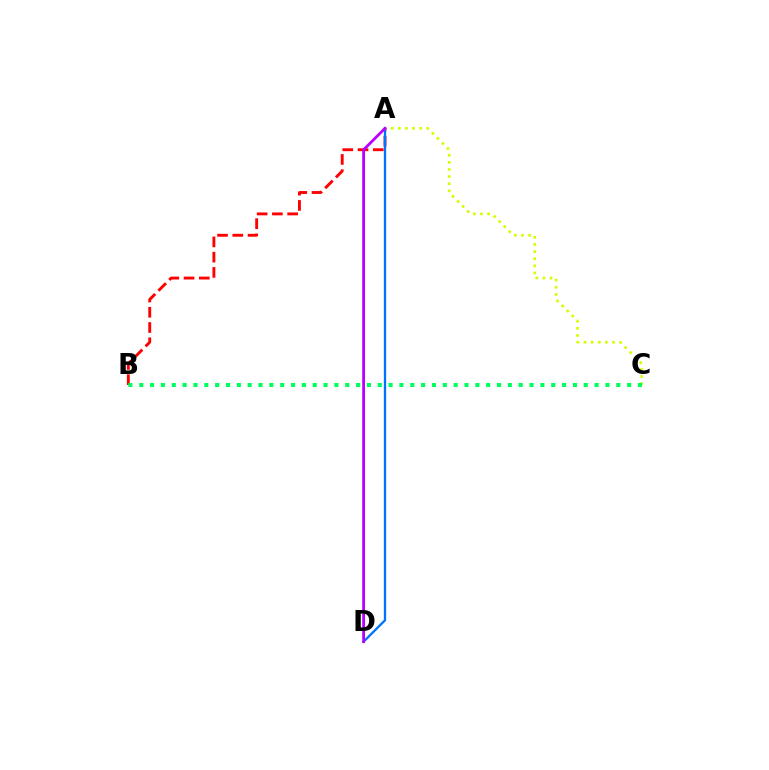{('A', 'B'): [{'color': '#ff0000', 'line_style': 'dashed', 'thickness': 2.07}], ('A', 'D'): [{'color': '#0074ff', 'line_style': 'solid', 'thickness': 1.66}, {'color': '#b900ff', 'line_style': 'solid', 'thickness': 2.01}], ('A', 'C'): [{'color': '#d1ff00', 'line_style': 'dotted', 'thickness': 1.94}], ('B', 'C'): [{'color': '#00ff5c', 'line_style': 'dotted', 'thickness': 2.95}]}